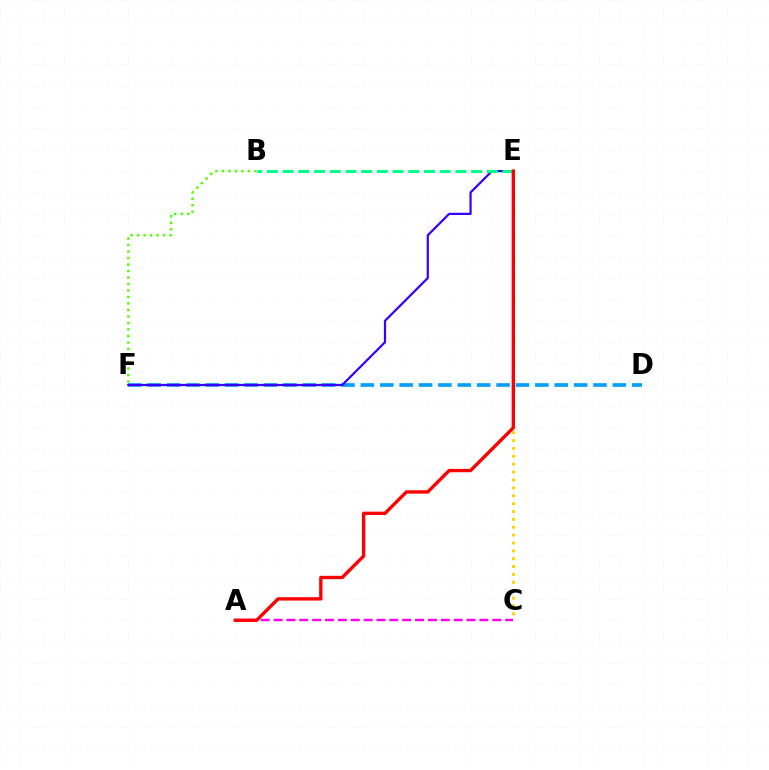{('C', 'E'): [{'color': '#ffd500', 'line_style': 'dotted', 'thickness': 2.14}], ('A', 'C'): [{'color': '#ff00ed', 'line_style': 'dashed', 'thickness': 1.75}], ('D', 'F'): [{'color': '#009eff', 'line_style': 'dashed', 'thickness': 2.63}], ('E', 'F'): [{'color': '#3700ff', 'line_style': 'solid', 'thickness': 1.6}], ('B', 'E'): [{'color': '#00ff86', 'line_style': 'dashed', 'thickness': 2.13}], ('A', 'E'): [{'color': '#ff0000', 'line_style': 'solid', 'thickness': 2.41}], ('B', 'F'): [{'color': '#4fff00', 'line_style': 'dotted', 'thickness': 1.77}]}